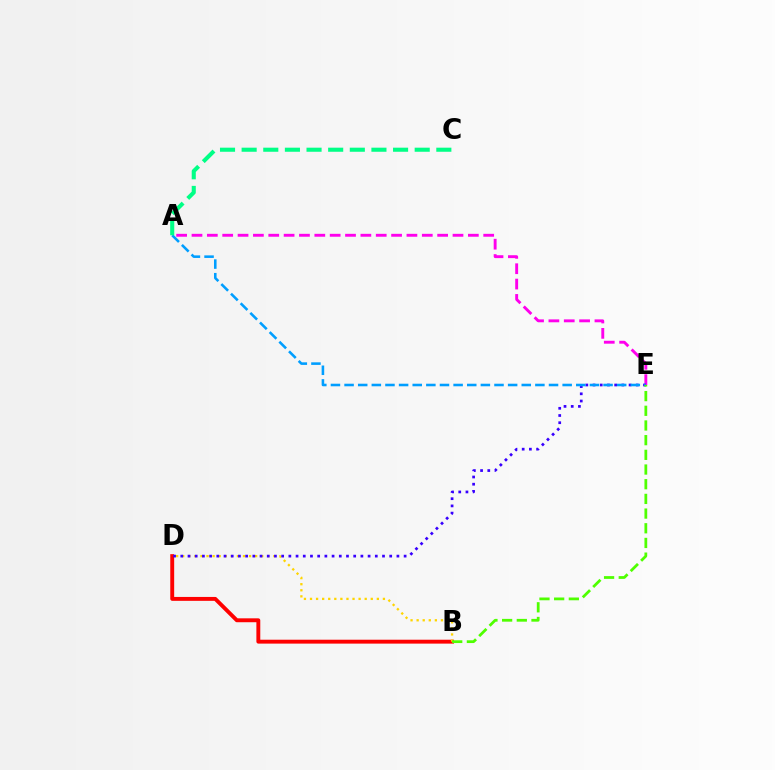{('B', 'D'): [{'color': '#ff0000', 'line_style': 'solid', 'thickness': 2.81}, {'color': '#ffd500', 'line_style': 'dotted', 'thickness': 1.65}], ('A', 'E'): [{'color': '#ff00ed', 'line_style': 'dashed', 'thickness': 2.09}, {'color': '#009eff', 'line_style': 'dashed', 'thickness': 1.85}], ('D', 'E'): [{'color': '#3700ff', 'line_style': 'dotted', 'thickness': 1.96}], ('B', 'E'): [{'color': '#4fff00', 'line_style': 'dashed', 'thickness': 1.99}], ('A', 'C'): [{'color': '#00ff86', 'line_style': 'dashed', 'thickness': 2.94}]}